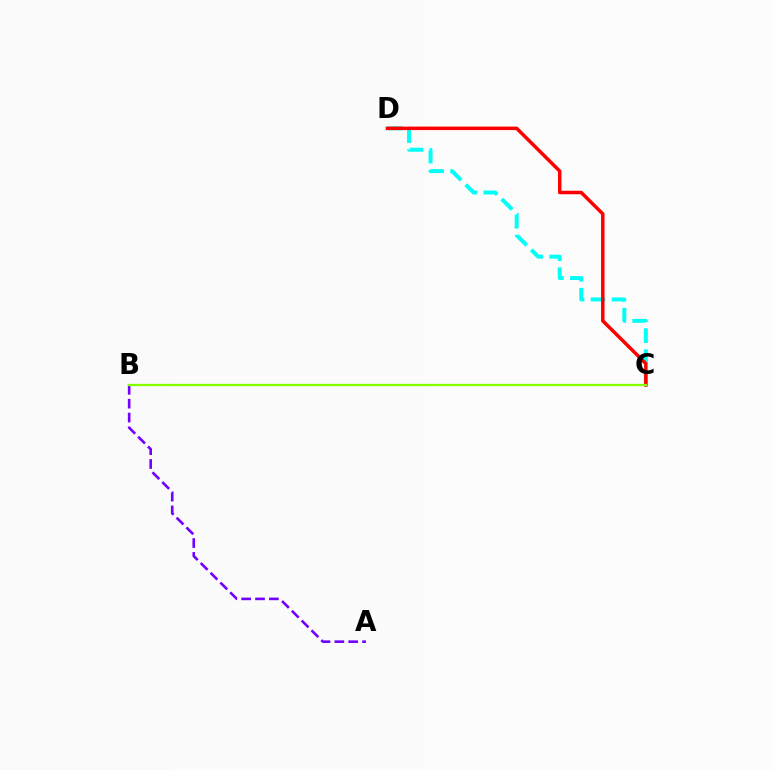{('C', 'D'): [{'color': '#00fff6', 'line_style': 'dashed', 'thickness': 2.85}, {'color': '#ff0000', 'line_style': 'solid', 'thickness': 2.5}], ('A', 'B'): [{'color': '#7200ff', 'line_style': 'dashed', 'thickness': 1.88}], ('B', 'C'): [{'color': '#84ff00', 'line_style': 'solid', 'thickness': 1.63}]}